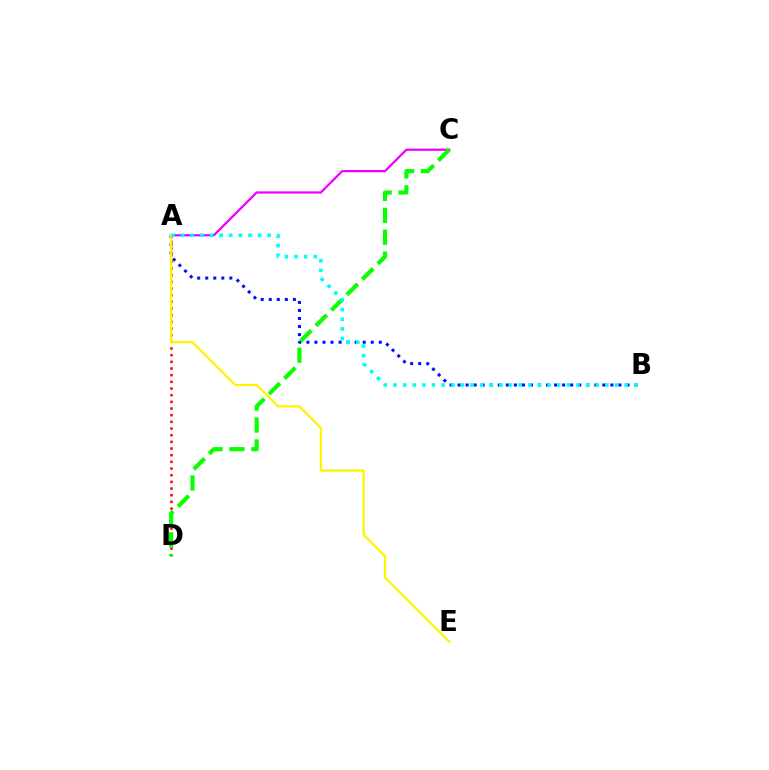{('A', 'B'): [{'color': '#0010ff', 'line_style': 'dotted', 'thickness': 2.19}, {'color': '#00fff6', 'line_style': 'dotted', 'thickness': 2.62}], ('A', 'D'): [{'color': '#ff0000', 'line_style': 'dotted', 'thickness': 1.81}], ('A', 'C'): [{'color': '#ee00ff', 'line_style': 'solid', 'thickness': 1.61}], ('A', 'E'): [{'color': '#fcf500', 'line_style': 'solid', 'thickness': 1.62}], ('C', 'D'): [{'color': '#08ff00', 'line_style': 'dashed', 'thickness': 2.98}]}